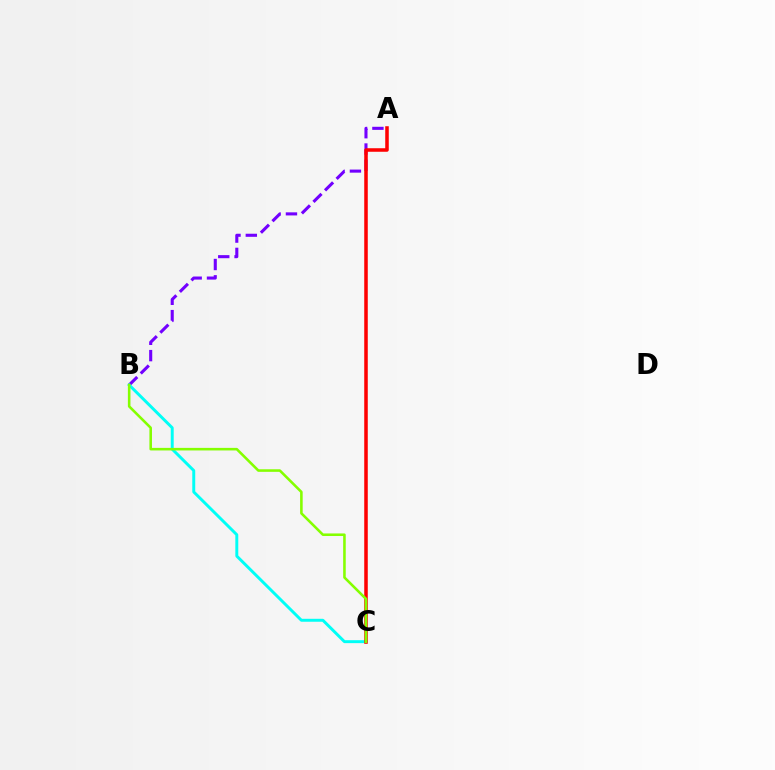{('A', 'B'): [{'color': '#7200ff', 'line_style': 'dashed', 'thickness': 2.22}], ('B', 'C'): [{'color': '#00fff6', 'line_style': 'solid', 'thickness': 2.12}, {'color': '#84ff00', 'line_style': 'solid', 'thickness': 1.85}], ('A', 'C'): [{'color': '#ff0000', 'line_style': 'solid', 'thickness': 2.54}]}